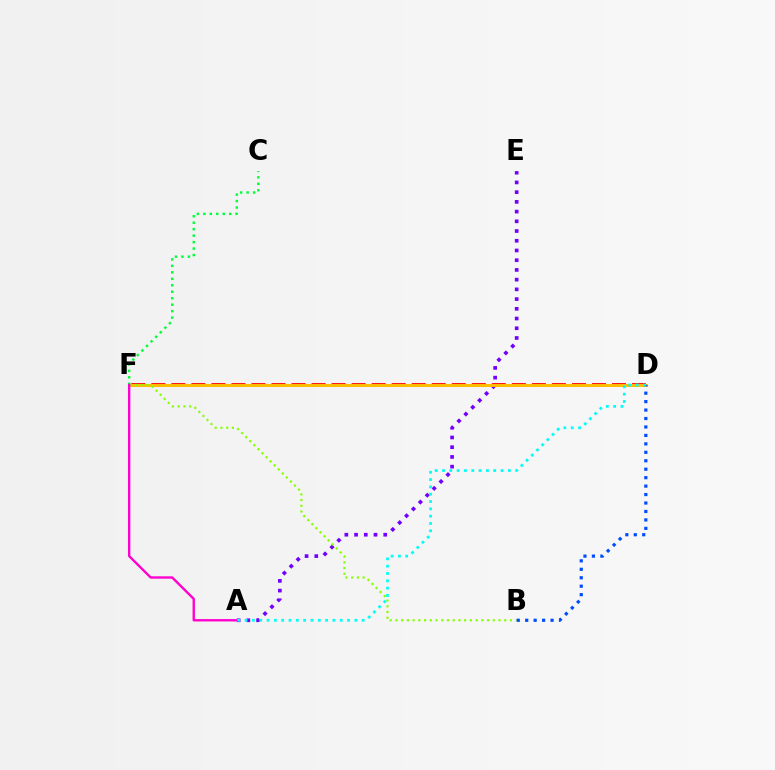{('D', 'F'): [{'color': '#ff0000', 'line_style': 'dashed', 'thickness': 2.72}, {'color': '#ffbd00', 'line_style': 'solid', 'thickness': 2.13}], ('A', 'E'): [{'color': '#7200ff', 'line_style': 'dotted', 'thickness': 2.64}], ('C', 'F'): [{'color': '#00ff39', 'line_style': 'dotted', 'thickness': 1.76}], ('B', 'F'): [{'color': '#84ff00', 'line_style': 'dotted', 'thickness': 1.56}], ('B', 'D'): [{'color': '#004bff', 'line_style': 'dotted', 'thickness': 2.3}], ('A', 'F'): [{'color': '#ff00cf', 'line_style': 'solid', 'thickness': 1.71}], ('A', 'D'): [{'color': '#00fff6', 'line_style': 'dotted', 'thickness': 1.99}]}